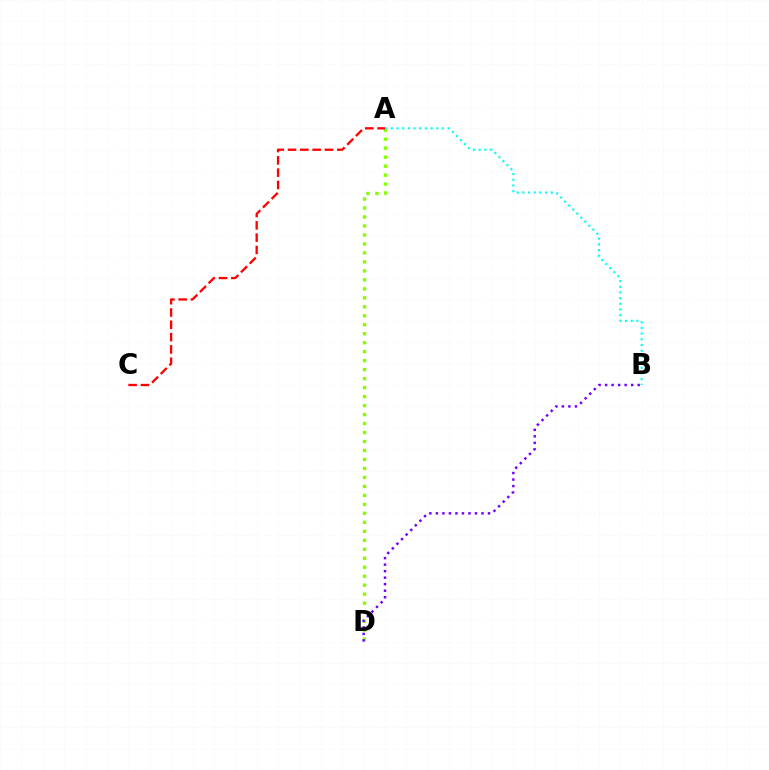{('A', 'D'): [{'color': '#84ff00', 'line_style': 'dotted', 'thickness': 2.44}], ('A', 'B'): [{'color': '#00fff6', 'line_style': 'dotted', 'thickness': 1.55}], ('B', 'D'): [{'color': '#7200ff', 'line_style': 'dotted', 'thickness': 1.77}], ('A', 'C'): [{'color': '#ff0000', 'line_style': 'dashed', 'thickness': 1.67}]}